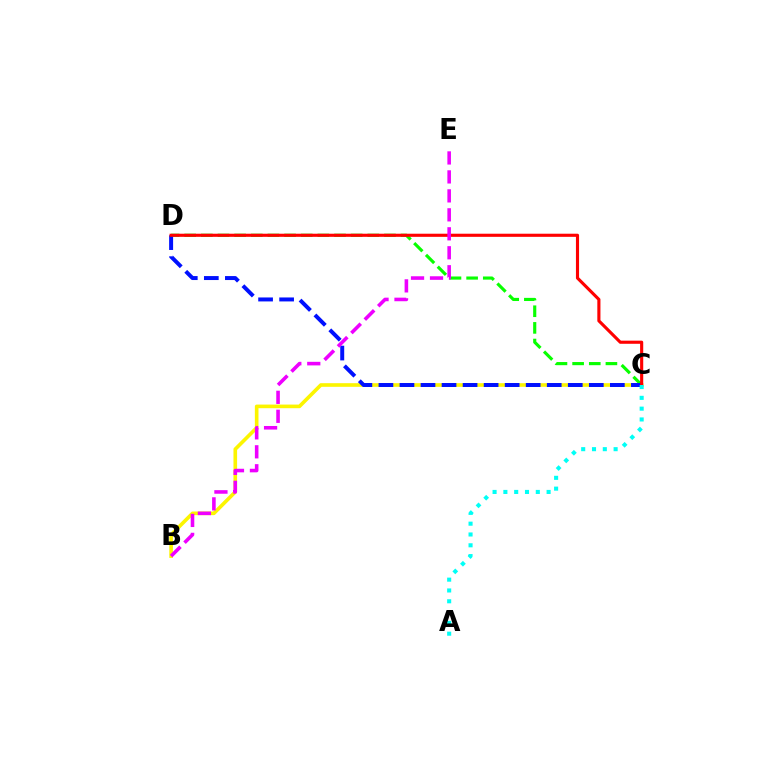{('B', 'C'): [{'color': '#fcf500', 'line_style': 'solid', 'thickness': 2.61}], ('C', 'D'): [{'color': '#08ff00', 'line_style': 'dashed', 'thickness': 2.26}, {'color': '#0010ff', 'line_style': 'dashed', 'thickness': 2.86}, {'color': '#ff0000', 'line_style': 'solid', 'thickness': 2.25}], ('A', 'C'): [{'color': '#00fff6', 'line_style': 'dotted', 'thickness': 2.94}], ('B', 'E'): [{'color': '#ee00ff', 'line_style': 'dashed', 'thickness': 2.58}]}